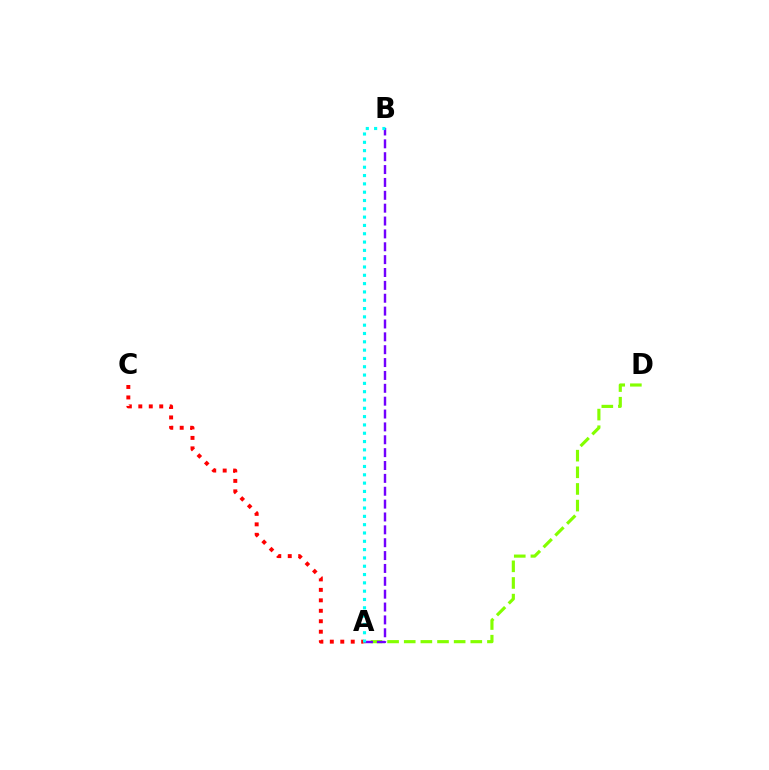{('A', 'D'): [{'color': '#84ff00', 'line_style': 'dashed', 'thickness': 2.26}], ('A', 'C'): [{'color': '#ff0000', 'line_style': 'dotted', 'thickness': 2.84}], ('A', 'B'): [{'color': '#7200ff', 'line_style': 'dashed', 'thickness': 1.75}, {'color': '#00fff6', 'line_style': 'dotted', 'thickness': 2.26}]}